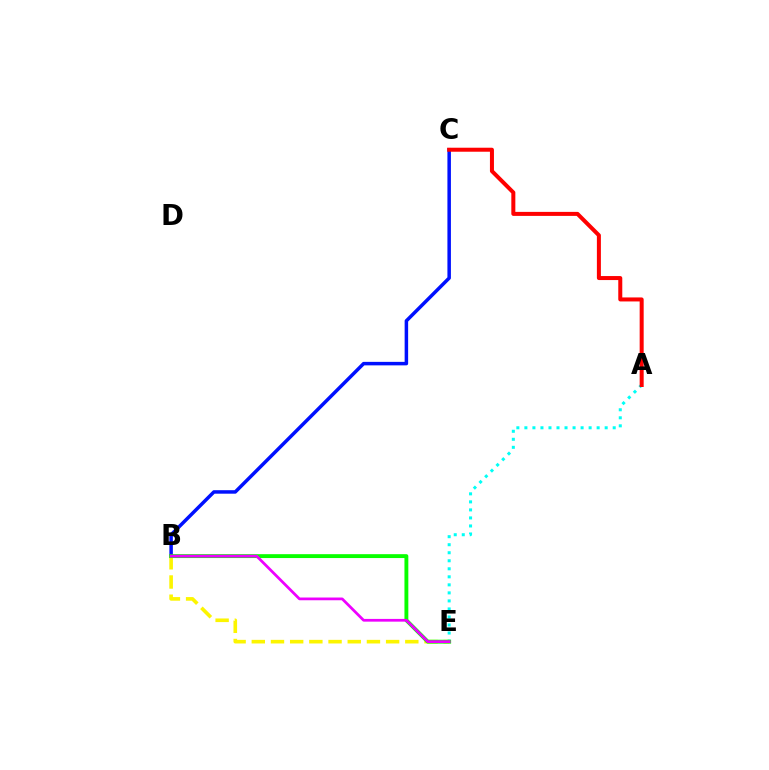{('B', 'C'): [{'color': '#0010ff', 'line_style': 'solid', 'thickness': 2.52}], ('B', 'E'): [{'color': '#fcf500', 'line_style': 'dashed', 'thickness': 2.61}, {'color': '#08ff00', 'line_style': 'solid', 'thickness': 2.79}, {'color': '#ee00ff', 'line_style': 'solid', 'thickness': 1.97}], ('A', 'E'): [{'color': '#00fff6', 'line_style': 'dotted', 'thickness': 2.18}], ('A', 'C'): [{'color': '#ff0000', 'line_style': 'solid', 'thickness': 2.89}]}